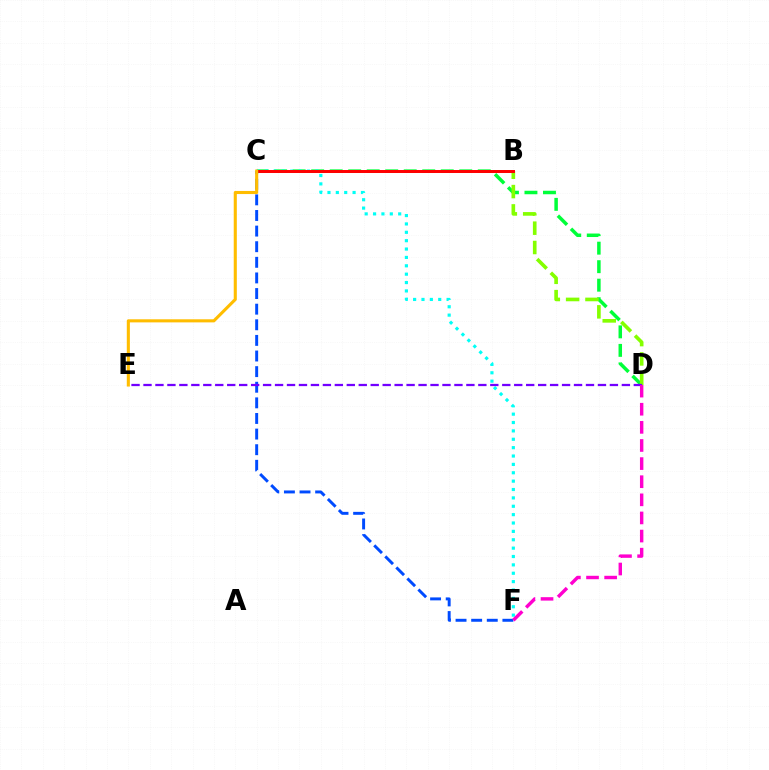{('C', 'D'): [{'color': '#00ff39', 'line_style': 'dashed', 'thickness': 2.51}], ('B', 'D'): [{'color': '#84ff00', 'line_style': 'dashed', 'thickness': 2.63}], ('C', 'F'): [{'color': '#00fff6', 'line_style': 'dotted', 'thickness': 2.28}, {'color': '#004bff', 'line_style': 'dashed', 'thickness': 2.12}], ('B', 'C'): [{'color': '#ff0000', 'line_style': 'solid', 'thickness': 2.14}], ('D', 'E'): [{'color': '#7200ff', 'line_style': 'dashed', 'thickness': 1.62}], ('D', 'F'): [{'color': '#ff00cf', 'line_style': 'dashed', 'thickness': 2.46}], ('C', 'E'): [{'color': '#ffbd00', 'line_style': 'solid', 'thickness': 2.23}]}